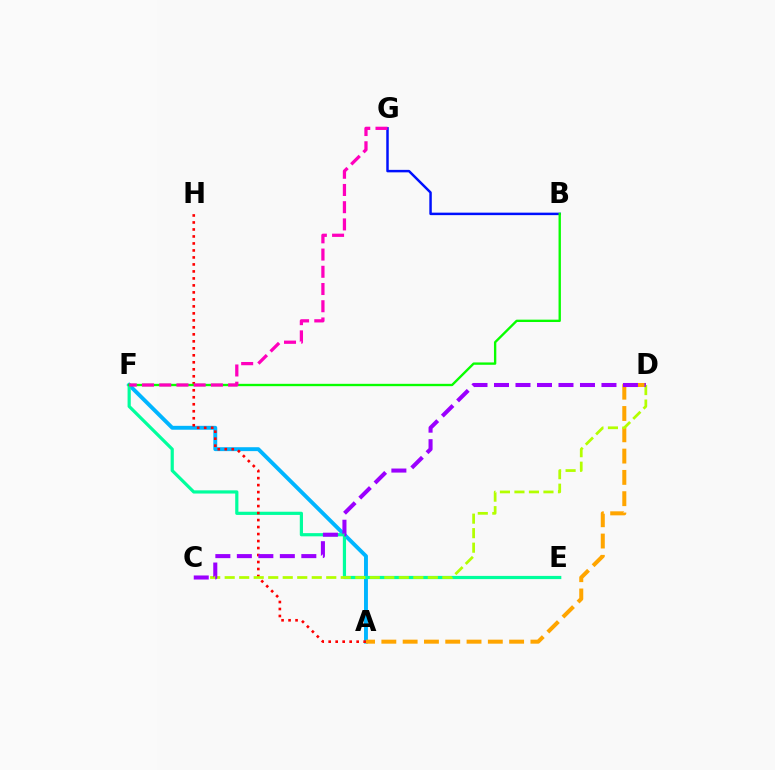{('A', 'F'): [{'color': '#00b5ff', 'line_style': 'solid', 'thickness': 2.81}], ('E', 'F'): [{'color': '#00ff9d', 'line_style': 'solid', 'thickness': 2.3}], ('B', 'G'): [{'color': '#0010ff', 'line_style': 'solid', 'thickness': 1.78}], ('A', 'H'): [{'color': '#ff0000', 'line_style': 'dotted', 'thickness': 1.9}], ('B', 'F'): [{'color': '#08ff00', 'line_style': 'solid', 'thickness': 1.7}], ('A', 'D'): [{'color': '#ffa500', 'line_style': 'dashed', 'thickness': 2.89}], ('F', 'G'): [{'color': '#ff00bd', 'line_style': 'dashed', 'thickness': 2.34}], ('C', 'D'): [{'color': '#b3ff00', 'line_style': 'dashed', 'thickness': 1.97}, {'color': '#9b00ff', 'line_style': 'dashed', 'thickness': 2.92}]}